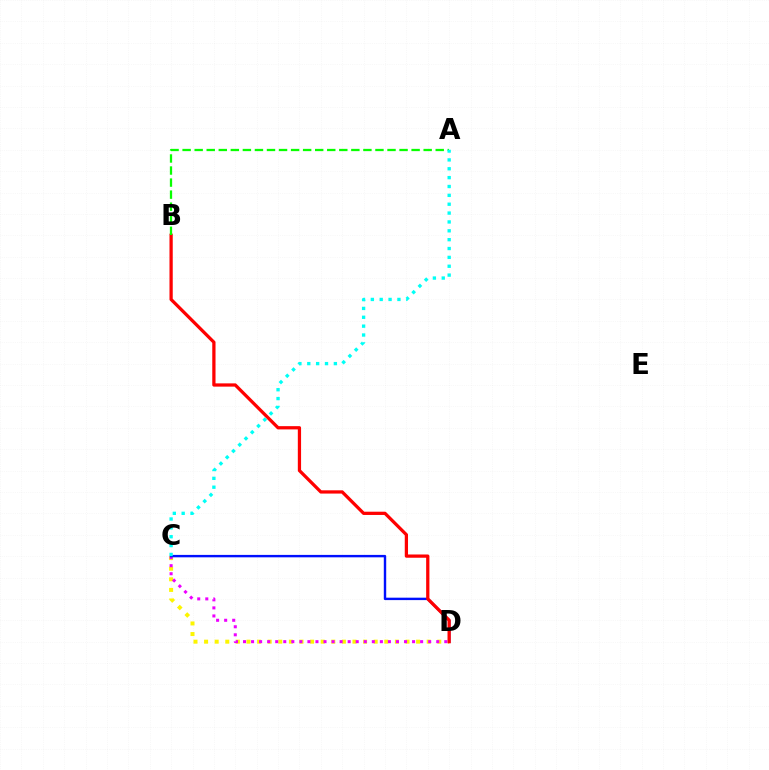{('C', 'D'): [{'color': '#fcf500', 'line_style': 'dotted', 'thickness': 2.88}, {'color': '#ee00ff', 'line_style': 'dotted', 'thickness': 2.19}, {'color': '#0010ff', 'line_style': 'solid', 'thickness': 1.74}], ('B', 'D'): [{'color': '#ff0000', 'line_style': 'solid', 'thickness': 2.35}], ('A', 'B'): [{'color': '#08ff00', 'line_style': 'dashed', 'thickness': 1.64}], ('A', 'C'): [{'color': '#00fff6', 'line_style': 'dotted', 'thickness': 2.41}]}